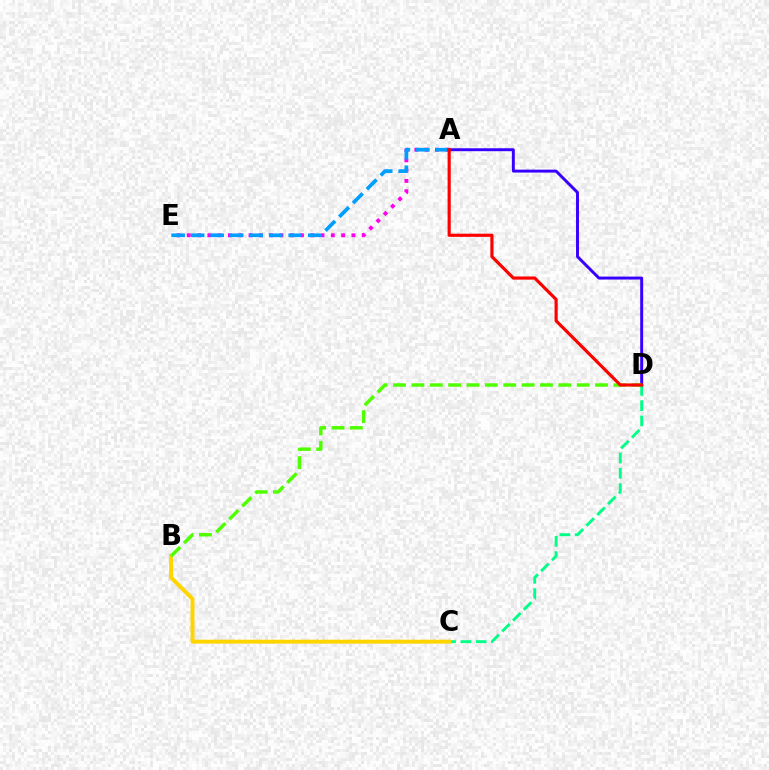{('A', 'E'): [{'color': '#ff00ed', 'line_style': 'dotted', 'thickness': 2.8}, {'color': '#009eff', 'line_style': 'dashed', 'thickness': 2.65}], ('C', 'D'): [{'color': '#00ff86', 'line_style': 'dashed', 'thickness': 2.08}], ('B', 'C'): [{'color': '#ffd500', 'line_style': 'solid', 'thickness': 2.82}], ('A', 'D'): [{'color': '#3700ff', 'line_style': 'solid', 'thickness': 2.12}, {'color': '#ff0000', 'line_style': 'solid', 'thickness': 2.27}], ('B', 'D'): [{'color': '#4fff00', 'line_style': 'dashed', 'thickness': 2.49}]}